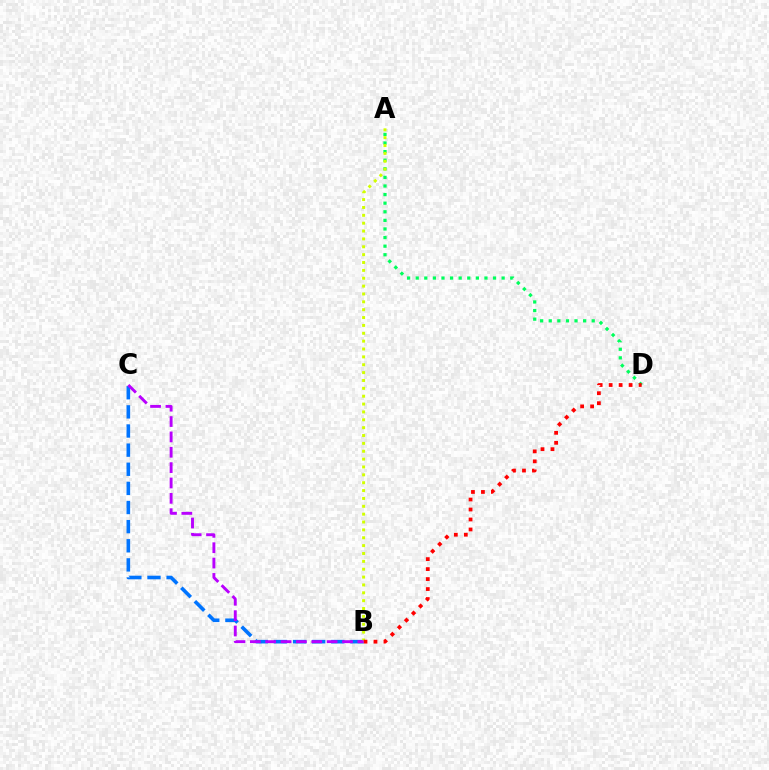{('A', 'D'): [{'color': '#00ff5c', 'line_style': 'dotted', 'thickness': 2.34}], ('B', 'C'): [{'color': '#0074ff', 'line_style': 'dashed', 'thickness': 2.6}, {'color': '#b900ff', 'line_style': 'dashed', 'thickness': 2.09}], ('A', 'B'): [{'color': '#d1ff00', 'line_style': 'dotted', 'thickness': 2.14}], ('B', 'D'): [{'color': '#ff0000', 'line_style': 'dotted', 'thickness': 2.71}]}